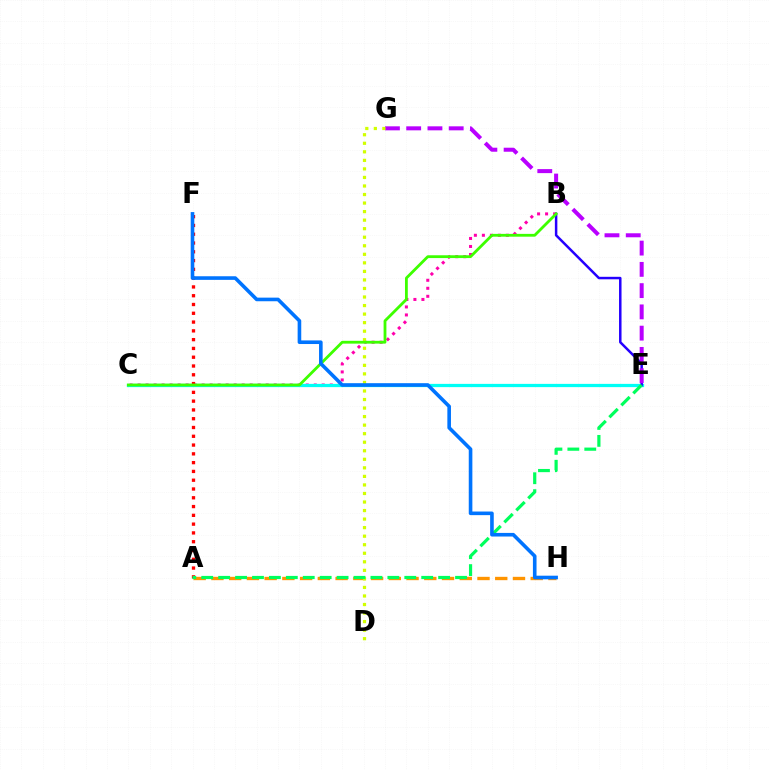{('B', 'C'): [{'color': '#ff00ac', 'line_style': 'dotted', 'thickness': 2.18}, {'color': '#3dff00', 'line_style': 'solid', 'thickness': 2.02}], ('C', 'E'): [{'color': '#00fff6', 'line_style': 'solid', 'thickness': 2.34}], ('B', 'E'): [{'color': '#2500ff', 'line_style': 'solid', 'thickness': 1.79}], ('A', 'F'): [{'color': '#ff0000', 'line_style': 'dotted', 'thickness': 2.39}], ('A', 'H'): [{'color': '#ff9400', 'line_style': 'dashed', 'thickness': 2.41}], ('E', 'G'): [{'color': '#b900ff', 'line_style': 'dashed', 'thickness': 2.89}], ('D', 'G'): [{'color': '#d1ff00', 'line_style': 'dotted', 'thickness': 2.32}], ('A', 'E'): [{'color': '#00ff5c', 'line_style': 'dashed', 'thickness': 2.3}], ('F', 'H'): [{'color': '#0074ff', 'line_style': 'solid', 'thickness': 2.6}]}